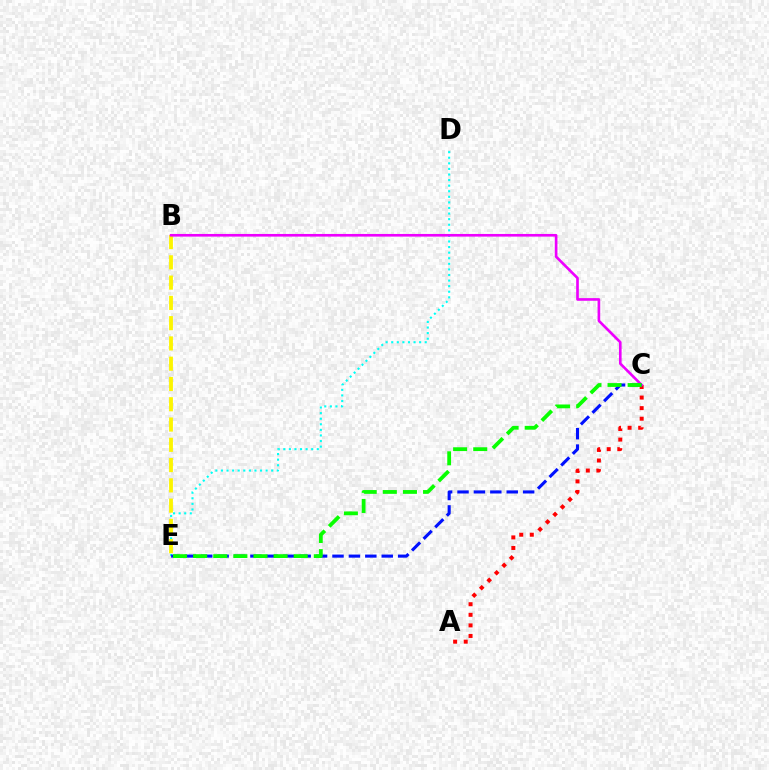{('D', 'E'): [{'color': '#00fff6', 'line_style': 'dotted', 'thickness': 1.52}], ('B', 'E'): [{'color': '#fcf500', 'line_style': 'dashed', 'thickness': 2.75}], ('A', 'C'): [{'color': '#ff0000', 'line_style': 'dotted', 'thickness': 2.87}], ('B', 'C'): [{'color': '#ee00ff', 'line_style': 'solid', 'thickness': 1.9}], ('C', 'E'): [{'color': '#0010ff', 'line_style': 'dashed', 'thickness': 2.23}, {'color': '#08ff00', 'line_style': 'dashed', 'thickness': 2.73}]}